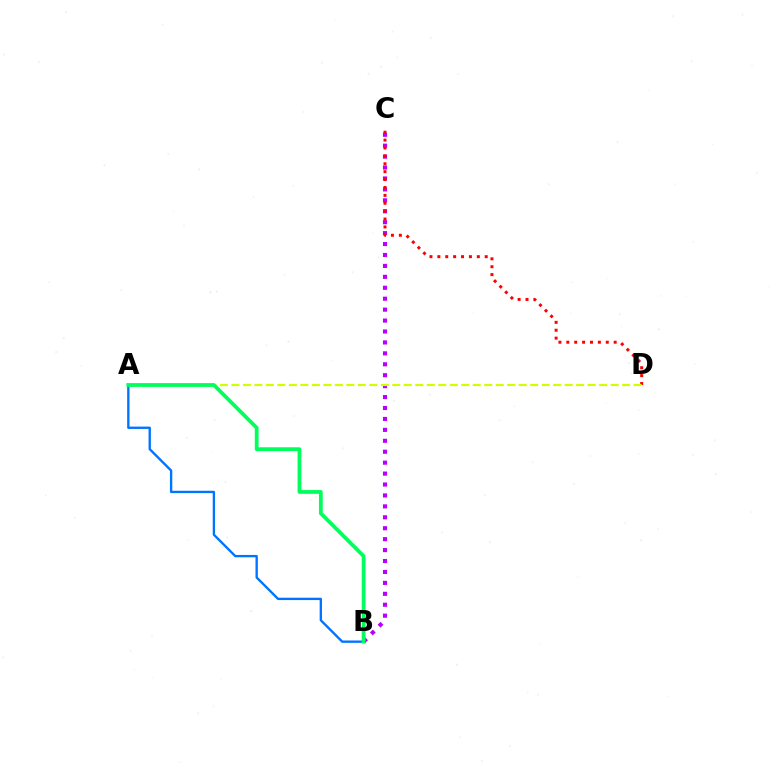{('B', 'C'): [{'color': '#b900ff', 'line_style': 'dotted', 'thickness': 2.97}], ('C', 'D'): [{'color': '#ff0000', 'line_style': 'dotted', 'thickness': 2.14}], ('A', 'D'): [{'color': '#d1ff00', 'line_style': 'dashed', 'thickness': 1.56}], ('A', 'B'): [{'color': '#0074ff', 'line_style': 'solid', 'thickness': 1.69}, {'color': '#00ff5c', 'line_style': 'solid', 'thickness': 2.72}]}